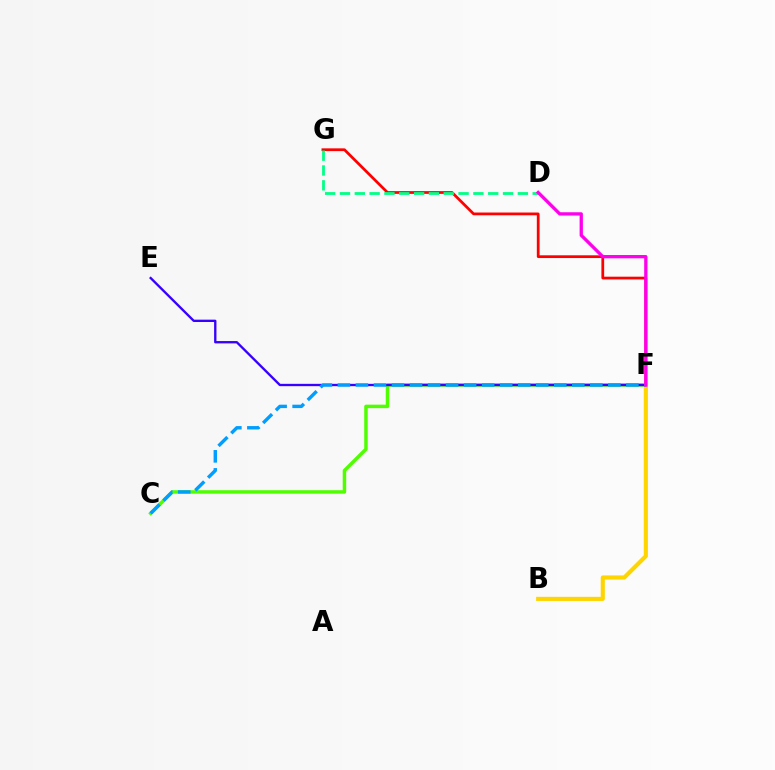{('C', 'F'): [{'color': '#4fff00', 'line_style': 'solid', 'thickness': 2.51}, {'color': '#009eff', 'line_style': 'dashed', 'thickness': 2.45}], ('F', 'G'): [{'color': '#ff0000', 'line_style': 'solid', 'thickness': 1.98}], ('D', 'G'): [{'color': '#00ff86', 'line_style': 'dashed', 'thickness': 2.01}], ('B', 'F'): [{'color': '#ffd500', 'line_style': 'solid', 'thickness': 2.97}], ('E', 'F'): [{'color': '#3700ff', 'line_style': 'solid', 'thickness': 1.68}], ('D', 'F'): [{'color': '#ff00ed', 'line_style': 'solid', 'thickness': 2.37}]}